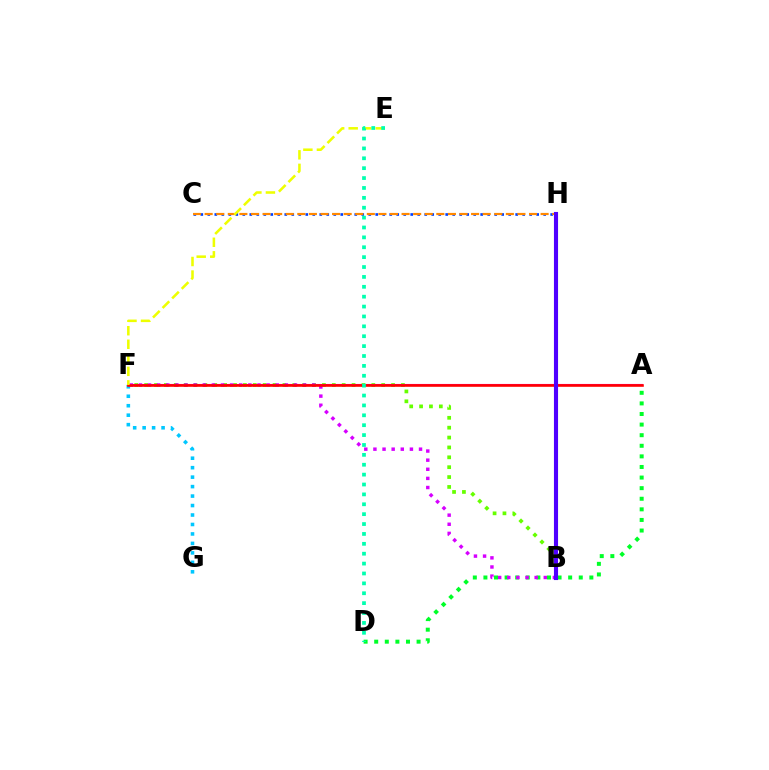{('A', 'D'): [{'color': '#00ff27', 'line_style': 'dotted', 'thickness': 2.88}], ('C', 'H'): [{'color': '#003fff', 'line_style': 'dotted', 'thickness': 1.9}, {'color': '#ff8800', 'line_style': 'dashed', 'thickness': 1.57}], ('B', 'F'): [{'color': '#66ff00', 'line_style': 'dotted', 'thickness': 2.68}, {'color': '#d600ff', 'line_style': 'dotted', 'thickness': 2.48}], ('F', 'G'): [{'color': '#00c7ff', 'line_style': 'dotted', 'thickness': 2.57}], ('A', 'F'): [{'color': '#ff00a0', 'line_style': 'solid', 'thickness': 1.52}, {'color': '#ff0000', 'line_style': 'solid', 'thickness': 1.86}], ('E', 'F'): [{'color': '#eeff00', 'line_style': 'dashed', 'thickness': 1.84}], ('D', 'E'): [{'color': '#00ffaf', 'line_style': 'dotted', 'thickness': 2.69}], ('B', 'H'): [{'color': '#4f00ff', 'line_style': 'solid', 'thickness': 2.96}]}